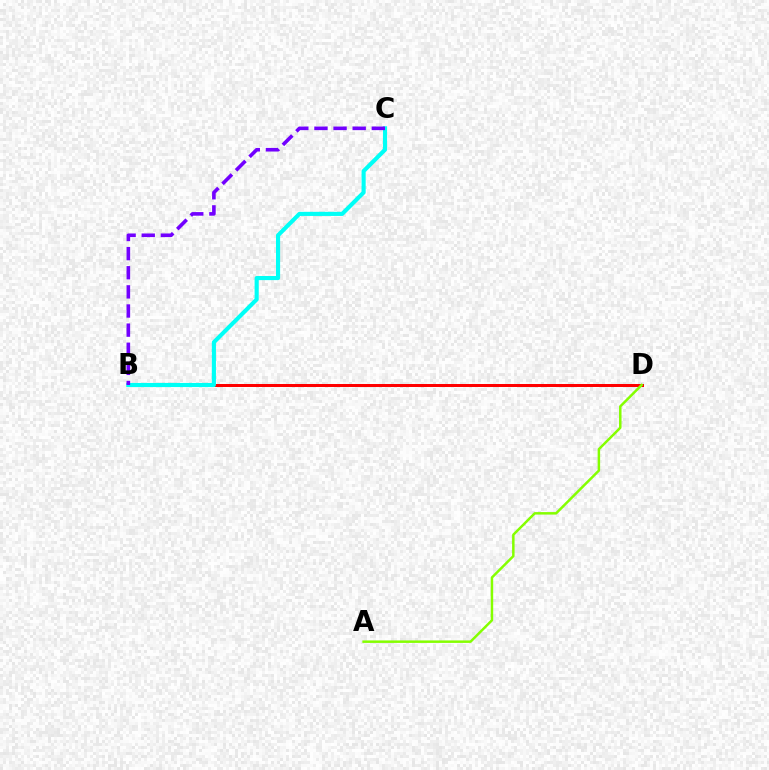{('B', 'D'): [{'color': '#ff0000', 'line_style': 'solid', 'thickness': 2.15}], ('B', 'C'): [{'color': '#00fff6', 'line_style': 'solid', 'thickness': 2.97}, {'color': '#7200ff', 'line_style': 'dashed', 'thickness': 2.6}], ('A', 'D'): [{'color': '#84ff00', 'line_style': 'solid', 'thickness': 1.79}]}